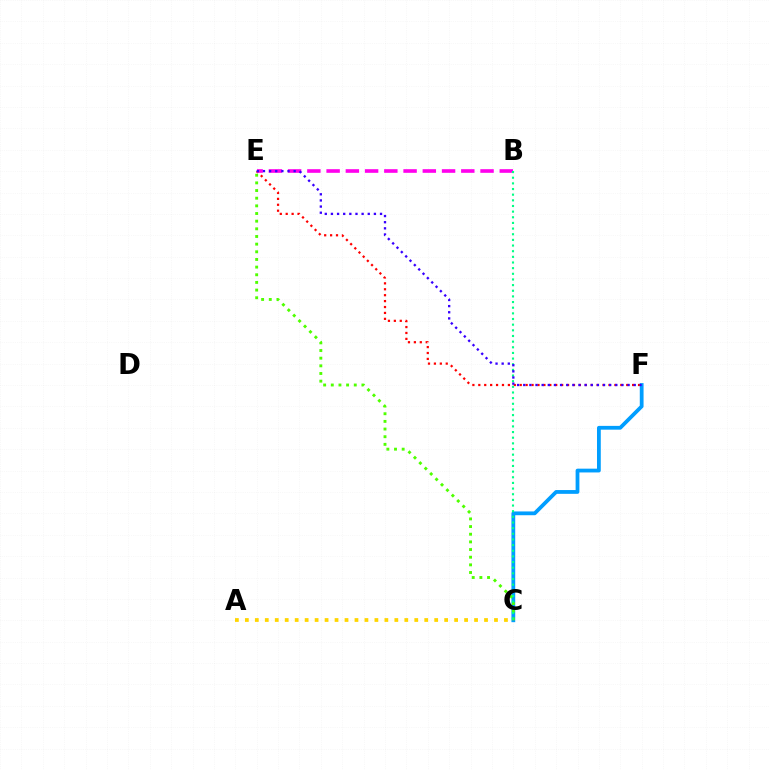{('E', 'F'): [{'color': '#ff0000', 'line_style': 'dotted', 'thickness': 1.61}, {'color': '#3700ff', 'line_style': 'dotted', 'thickness': 1.67}], ('B', 'E'): [{'color': '#ff00ed', 'line_style': 'dashed', 'thickness': 2.61}], ('C', 'F'): [{'color': '#009eff', 'line_style': 'solid', 'thickness': 2.72}], ('C', 'E'): [{'color': '#4fff00', 'line_style': 'dotted', 'thickness': 2.08}], ('B', 'C'): [{'color': '#00ff86', 'line_style': 'dotted', 'thickness': 1.54}], ('A', 'C'): [{'color': '#ffd500', 'line_style': 'dotted', 'thickness': 2.71}]}